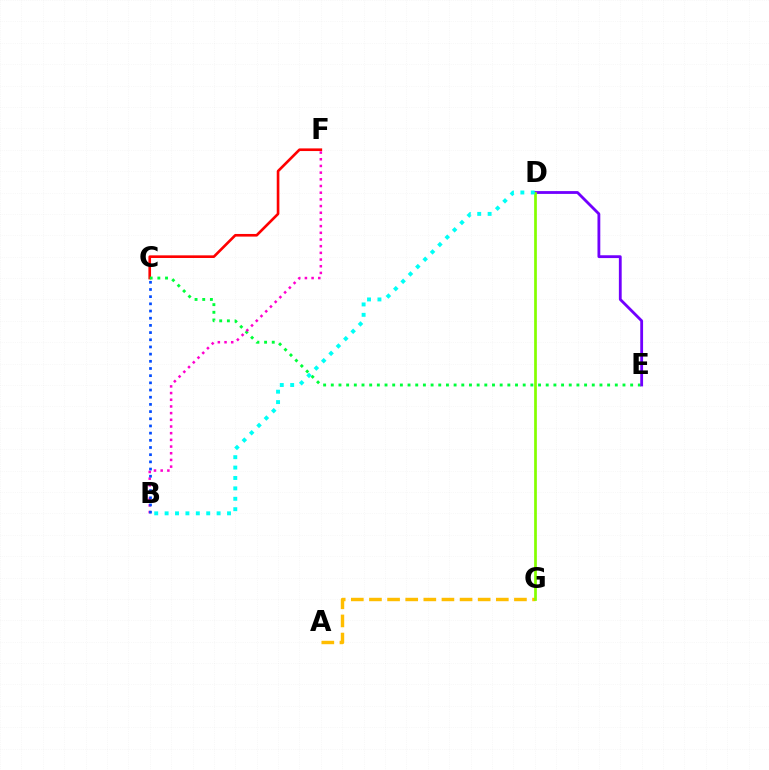{('A', 'G'): [{'color': '#ffbd00', 'line_style': 'dashed', 'thickness': 2.46}], ('C', 'F'): [{'color': '#ff0000', 'line_style': 'solid', 'thickness': 1.9}], ('C', 'E'): [{'color': '#00ff39', 'line_style': 'dotted', 'thickness': 2.09}], ('D', 'E'): [{'color': '#7200ff', 'line_style': 'solid', 'thickness': 2.03}], ('D', 'G'): [{'color': '#84ff00', 'line_style': 'solid', 'thickness': 1.96}], ('B', 'F'): [{'color': '#ff00cf', 'line_style': 'dotted', 'thickness': 1.82}], ('B', 'C'): [{'color': '#004bff', 'line_style': 'dotted', 'thickness': 1.95}], ('B', 'D'): [{'color': '#00fff6', 'line_style': 'dotted', 'thickness': 2.83}]}